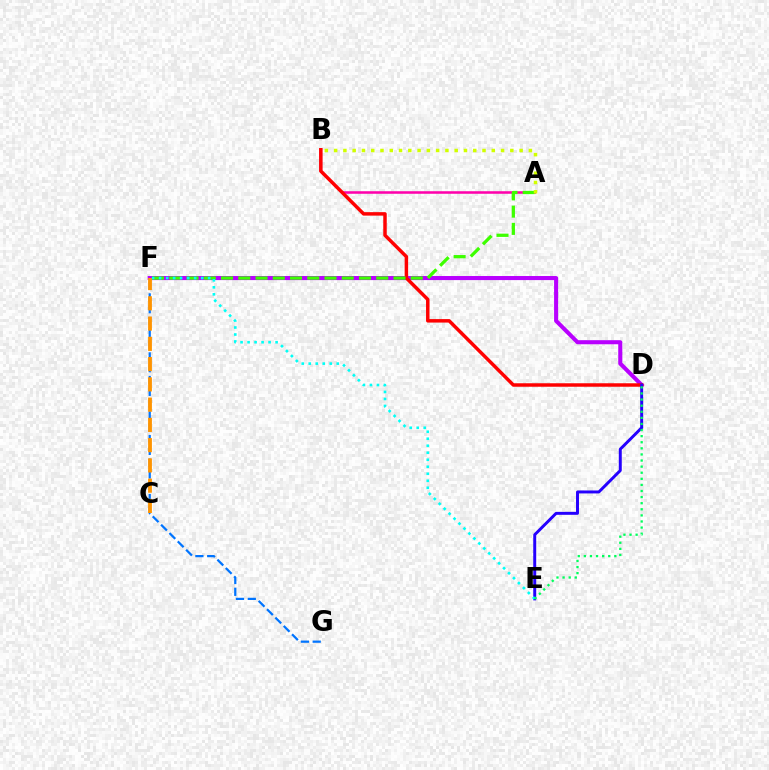{('D', 'F'): [{'color': '#b900ff', 'line_style': 'solid', 'thickness': 2.93}], ('A', 'B'): [{'color': '#ff00ac', 'line_style': 'solid', 'thickness': 1.83}, {'color': '#d1ff00', 'line_style': 'dotted', 'thickness': 2.52}], ('B', 'D'): [{'color': '#ff0000', 'line_style': 'solid', 'thickness': 2.5}], ('D', 'E'): [{'color': '#2500ff', 'line_style': 'solid', 'thickness': 2.13}, {'color': '#00ff5c', 'line_style': 'dotted', 'thickness': 1.66}], ('A', 'F'): [{'color': '#3dff00', 'line_style': 'dashed', 'thickness': 2.34}], ('E', 'F'): [{'color': '#00fff6', 'line_style': 'dotted', 'thickness': 1.9}], ('F', 'G'): [{'color': '#0074ff', 'line_style': 'dashed', 'thickness': 1.6}], ('C', 'F'): [{'color': '#ff9400', 'line_style': 'dashed', 'thickness': 2.75}]}